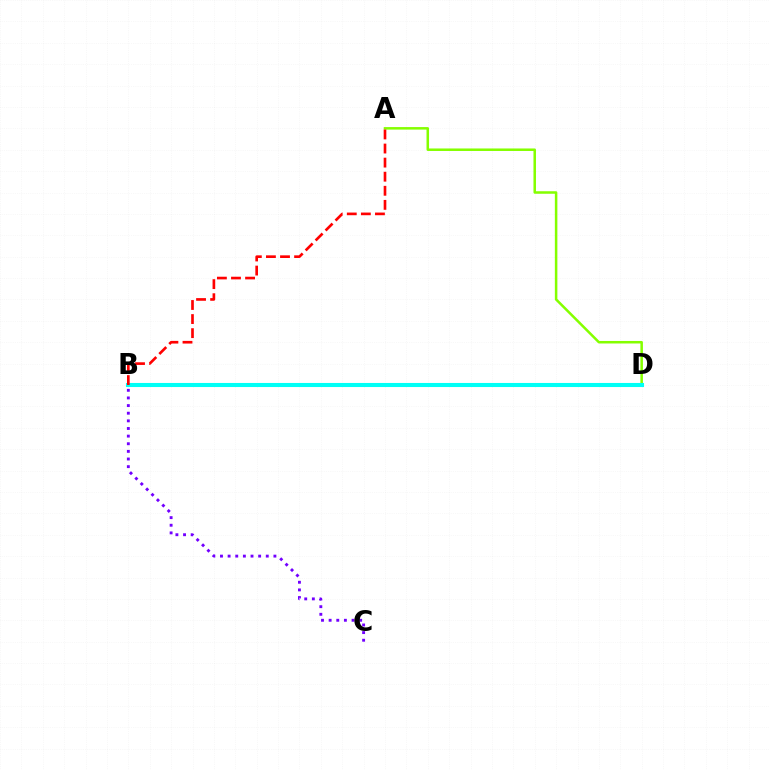{('A', 'D'): [{'color': '#84ff00', 'line_style': 'solid', 'thickness': 1.81}], ('B', 'D'): [{'color': '#00fff6', 'line_style': 'solid', 'thickness': 2.94}], ('A', 'B'): [{'color': '#ff0000', 'line_style': 'dashed', 'thickness': 1.91}], ('B', 'C'): [{'color': '#7200ff', 'line_style': 'dotted', 'thickness': 2.07}]}